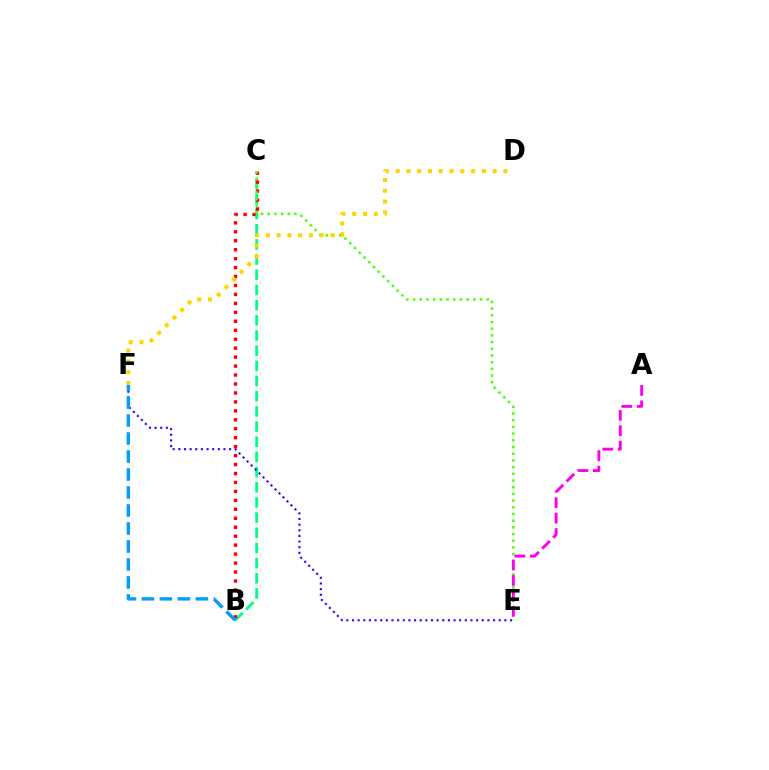{('B', 'C'): [{'color': '#00ff86', 'line_style': 'dashed', 'thickness': 2.06}, {'color': '#ff0000', 'line_style': 'dotted', 'thickness': 2.43}], ('C', 'E'): [{'color': '#4fff00', 'line_style': 'dotted', 'thickness': 1.82}], ('A', 'E'): [{'color': '#ff00ed', 'line_style': 'dashed', 'thickness': 2.1}], ('E', 'F'): [{'color': '#3700ff', 'line_style': 'dotted', 'thickness': 1.53}], ('D', 'F'): [{'color': '#ffd500', 'line_style': 'dotted', 'thickness': 2.93}], ('B', 'F'): [{'color': '#009eff', 'line_style': 'dashed', 'thickness': 2.44}]}